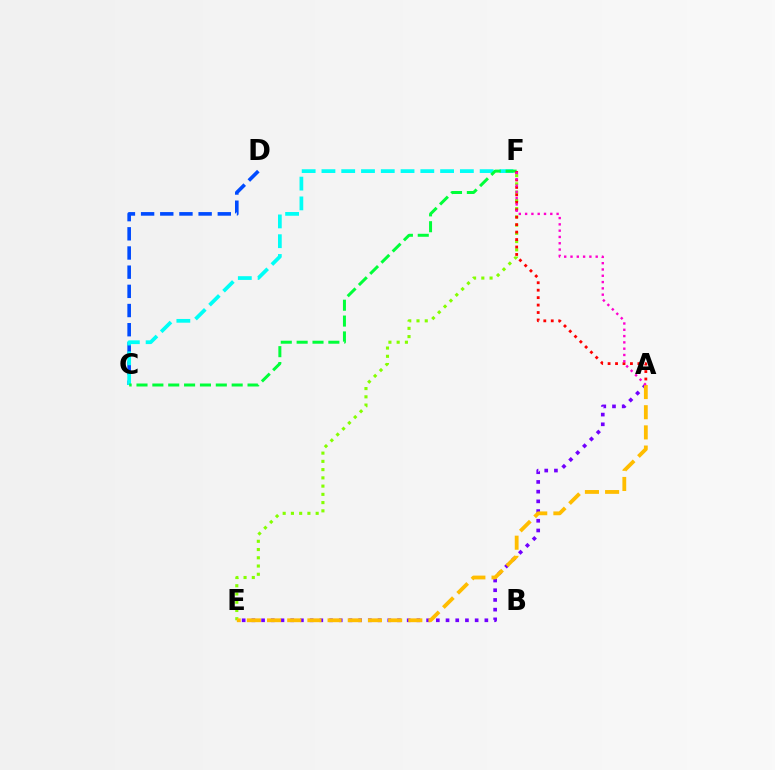{('C', 'D'): [{'color': '#004bff', 'line_style': 'dashed', 'thickness': 2.61}], ('C', 'F'): [{'color': '#00fff6', 'line_style': 'dashed', 'thickness': 2.69}, {'color': '#00ff39', 'line_style': 'dashed', 'thickness': 2.15}], ('A', 'E'): [{'color': '#7200ff', 'line_style': 'dotted', 'thickness': 2.64}, {'color': '#ffbd00', 'line_style': 'dashed', 'thickness': 2.74}], ('E', 'F'): [{'color': '#84ff00', 'line_style': 'dotted', 'thickness': 2.24}], ('A', 'F'): [{'color': '#ff0000', 'line_style': 'dotted', 'thickness': 2.02}, {'color': '#ff00cf', 'line_style': 'dotted', 'thickness': 1.71}]}